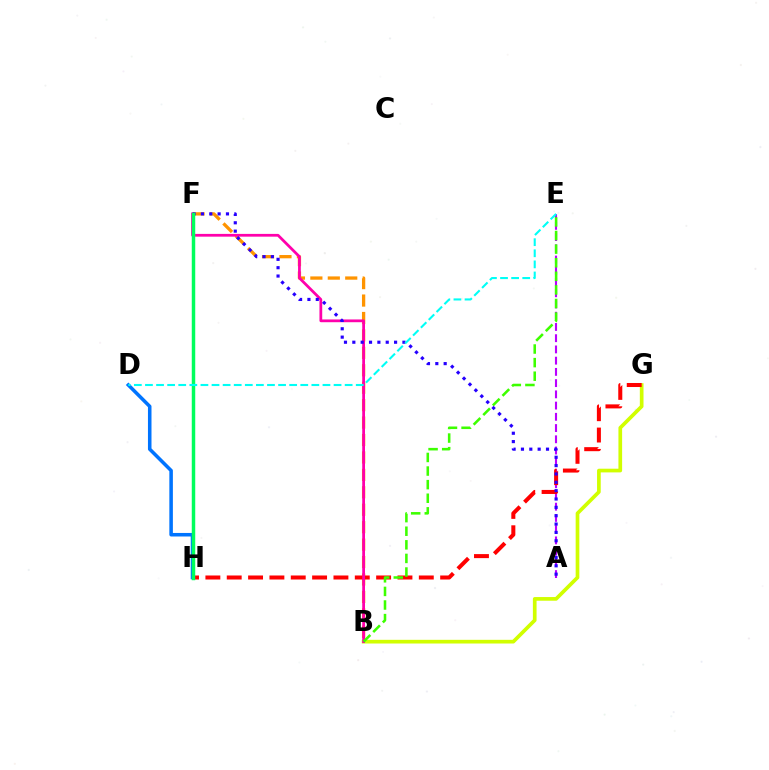{('B', 'F'): [{'color': '#ff9400', 'line_style': 'dashed', 'thickness': 2.37}, {'color': '#ff00ac', 'line_style': 'solid', 'thickness': 1.99}], ('B', 'G'): [{'color': '#d1ff00', 'line_style': 'solid', 'thickness': 2.65}], ('A', 'E'): [{'color': '#b900ff', 'line_style': 'dashed', 'thickness': 1.53}], ('G', 'H'): [{'color': '#ff0000', 'line_style': 'dashed', 'thickness': 2.9}], ('D', 'H'): [{'color': '#0074ff', 'line_style': 'solid', 'thickness': 2.55}], ('B', 'E'): [{'color': '#3dff00', 'line_style': 'dashed', 'thickness': 1.85}], ('A', 'F'): [{'color': '#2500ff', 'line_style': 'dotted', 'thickness': 2.27}], ('F', 'H'): [{'color': '#00ff5c', 'line_style': 'solid', 'thickness': 2.5}], ('D', 'E'): [{'color': '#00fff6', 'line_style': 'dashed', 'thickness': 1.51}]}